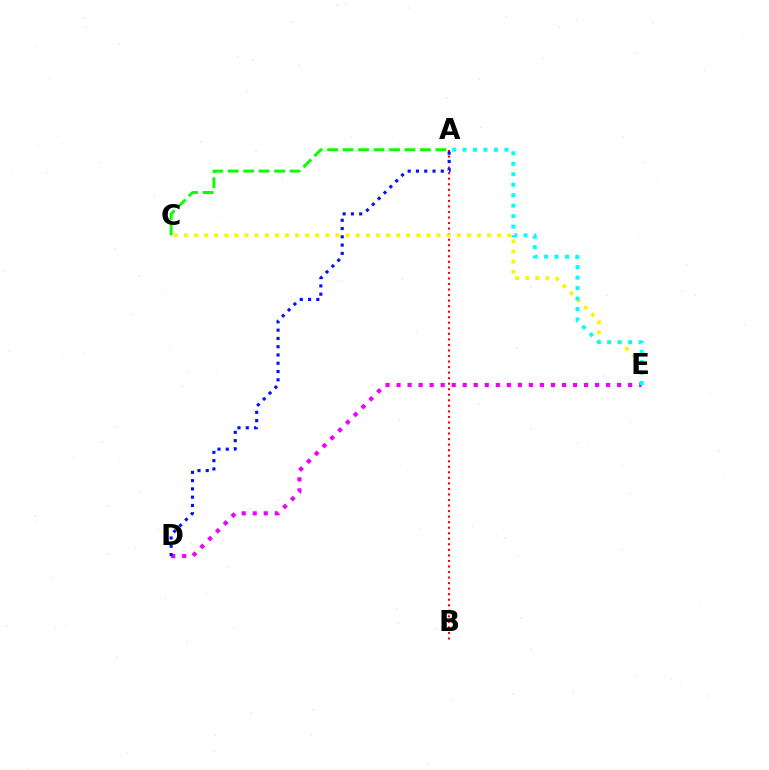{('A', 'B'): [{'color': '#ff0000', 'line_style': 'dotted', 'thickness': 1.5}], ('A', 'C'): [{'color': '#08ff00', 'line_style': 'dashed', 'thickness': 2.1}], ('C', 'E'): [{'color': '#fcf500', 'line_style': 'dotted', 'thickness': 2.75}], ('D', 'E'): [{'color': '#ee00ff', 'line_style': 'dotted', 'thickness': 3.0}], ('A', 'D'): [{'color': '#0010ff', 'line_style': 'dotted', 'thickness': 2.25}], ('A', 'E'): [{'color': '#00fff6', 'line_style': 'dotted', 'thickness': 2.84}]}